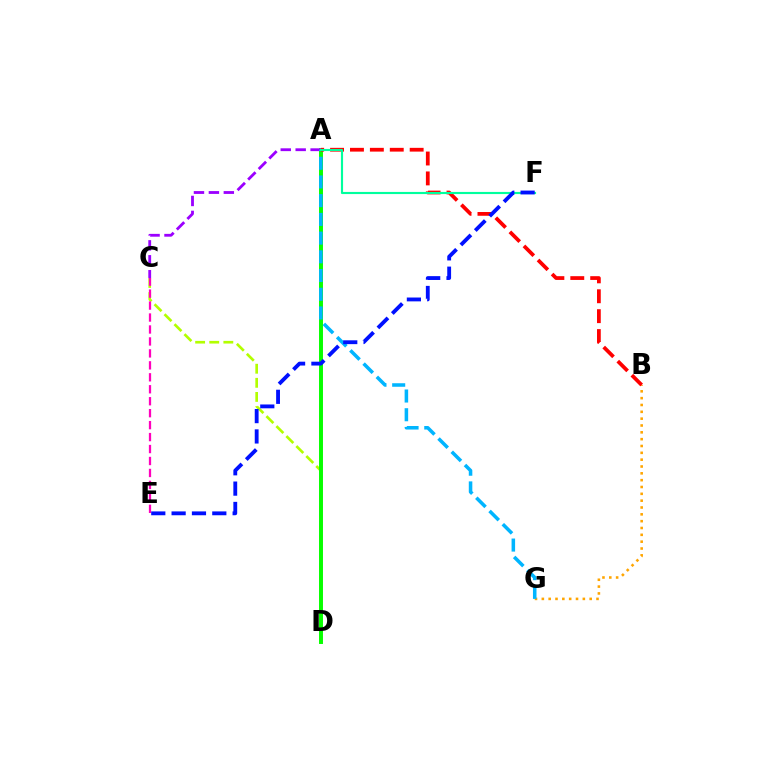{('C', 'D'): [{'color': '#b3ff00', 'line_style': 'dashed', 'thickness': 1.92}], ('B', 'G'): [{'color': '#ffa500', 'line_style': 'dotted', 'thickness': 1.86}], ('A', 'D'): [{'color': '#08ff00', 'line_style': 'solid', 'thickness': 2.85}], ('A', 'B'): [{'color': '#ff0000', 'line_style': 'dashed', 'thickness': 2.7}], ('C', 'E'): [{'color': '#ff00bd', 'line_style': 'dashed', 'thickness': 1.62}], ('A', 'C'): [{'color': '#9b00ff', 'line_style': 'dashed', 'thickness': 2.03}], ('A', 'G'): [{'color': '#00b5ff', 'line_style': 'dashed', 'thickness': 2.54}], ('A', 'F'): [{'color': '#00ff9d', 'line_style': 'solid', 'thickness': 1.54}], ('E', 'F'): [{'color': '#0010ff', 'line_style': 'dashed', 'thickness': 2.76}]}